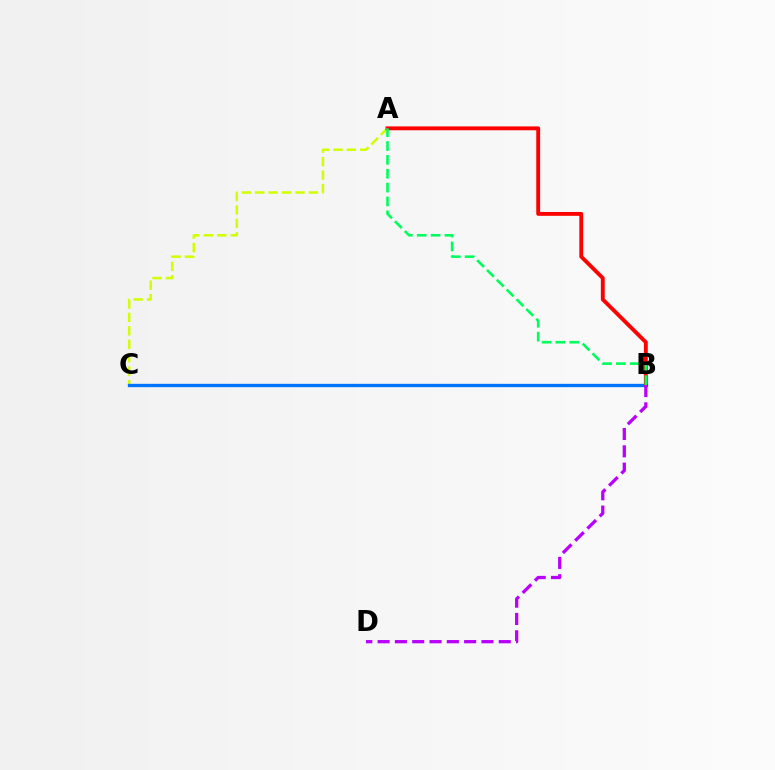{('A', 'C'): [{'color': '#d1ff00', 'line_style': 'dashed', 'thickness': 1.83}], ('B', 'C'): [{'color': '#0074ff', 'line_style': 'solid', 'thickness': 2.41}], ('A', 'B'): [{'color': '#ff0000', 'line_style': 'solid', 'thickness': 2.78}, {'color': '#00ff5c', 'line_style': 'dashed', 'thickness': 1.88}], ('B', 'D'): [{'color': '#b900ff', 'line_style': 'dashed', 'thickness': 2.35}]}